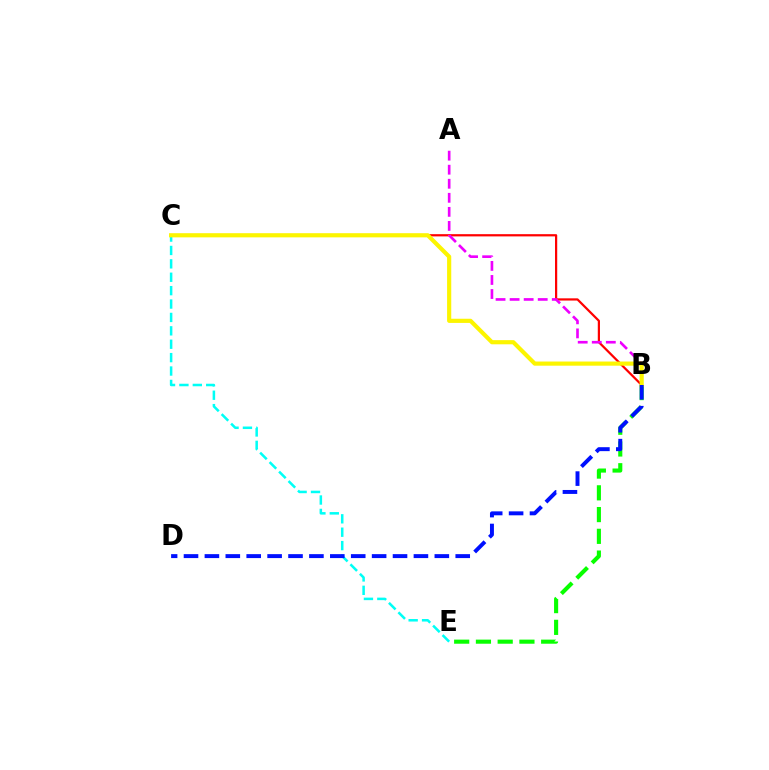{('B', 'C'): [{'color': '#ff0000', 'line_style': 'solid', 'thickness': 1.6}, {'color': '#fcf500', 'line_style': 'solid', 'thickness': 2.99}], ('B', 'E'): [{'color': '#08ff00', 'line_style': 'dashed', 'thickness': 2.95}], ('C', 'E'): [{'color': '#00fff6', 'line_style': 'dashed', 'thickness': 1.82}], ('A', 'B'): [{'color': '#ee00ff', 'line_style': 'dashed', 'thickness': 1.91}], ('B', 'D'): [{'color': '#0010ff', 'line_style': 'dashed', 'thickness': 2.84}]}